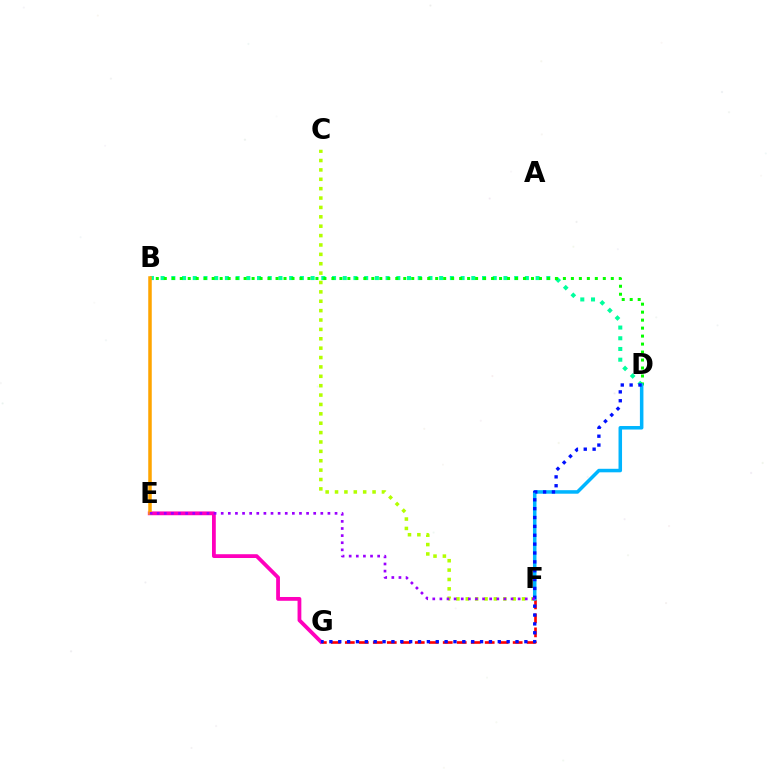{('F', 'G'): [{'color': '#ff0000', 'line_style': 'dashed', 'thickness': 1.9}], ('E', 'G'): [{'color': '#ff00bd', 'line_style': 'solid', 'thickness': 2.73}], ('B', 'D'): [{'color': '#00ff9d', 'line_style': 'dotted', 'thickness': 2.91}, {'color': '#08ff00', 'line_style': 'dotted', 'thickness': 2.17}], ('C', 'F'): [{'color': '#b3ff00', 'line_style': 'dotted', 'thickness': 2.55}], ('D', 'F'): [{'color': '#00b5ff', 'line_style': 'solid', 'thickness': 2.54}], ('B', 'E'): [{'color': '#ffa500', 'line_style': 'solid', 'thickness': 2.53}], ('D', 'G'): [{'color': '#0010ff', 'line_style': 'dotted', 'thickness': 2.41}], ('E', 'F'): [{'color': '#9b00ff', 'line_style': 'dotted', 'thickness': 1.93}]}